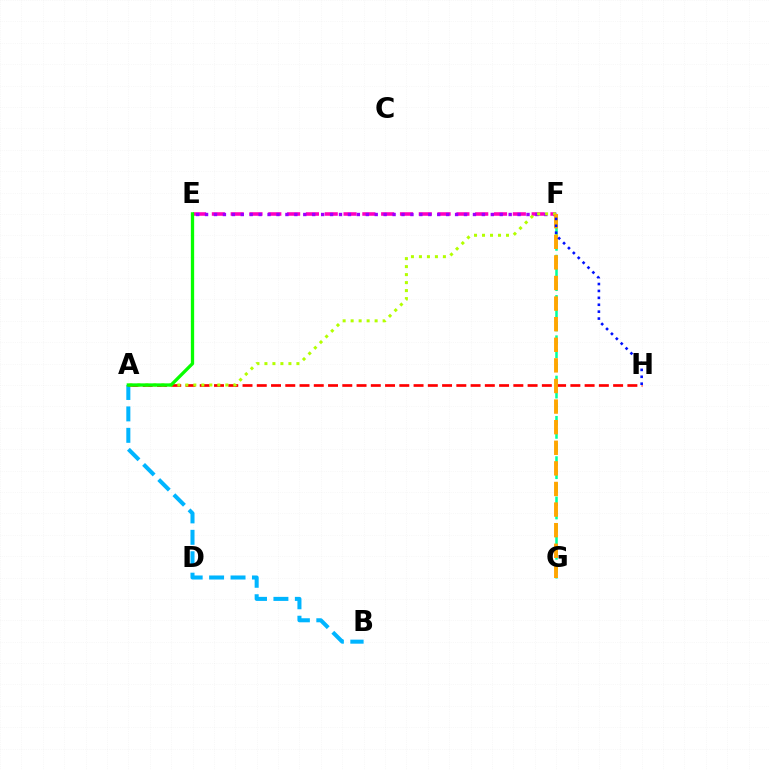{('A', 'B'): [{'color': '#00b5ff', 'line_style': 'dashed', 'thickness': 2.91}], ('F', 'G'): [{'color': '#00ff9d', 'line_style': 'dashed', 'thickness': 1.82}, {'color': '#ffa500', 'line_style': 'dashed', 'thickness': 2.8}], ('E', 'F'): [{'color': '#ff00bd', 'line_style': 'dashed', 'thickness': 2.56}, {'color': '#9b00ff', 'line_style': 'dotted', 'thickness': 2.43}], ('A', 'H'): [{'color': '#ff0000', 'line_style': 'dashed', 'thickness': 1.94}], ('A', 'F'): [{'color': '#b3ff00', 'line_style': 'dotted', 'thickness': 2.17}], ('A', 'E'): [{'color': '#08ff00', 'line_style': 'solid', 'thickness': 2.37}], ('F', 'H'): [{'color': '#0010ff', 'line_style': 'dotted', 'thickness': 1.88}]}